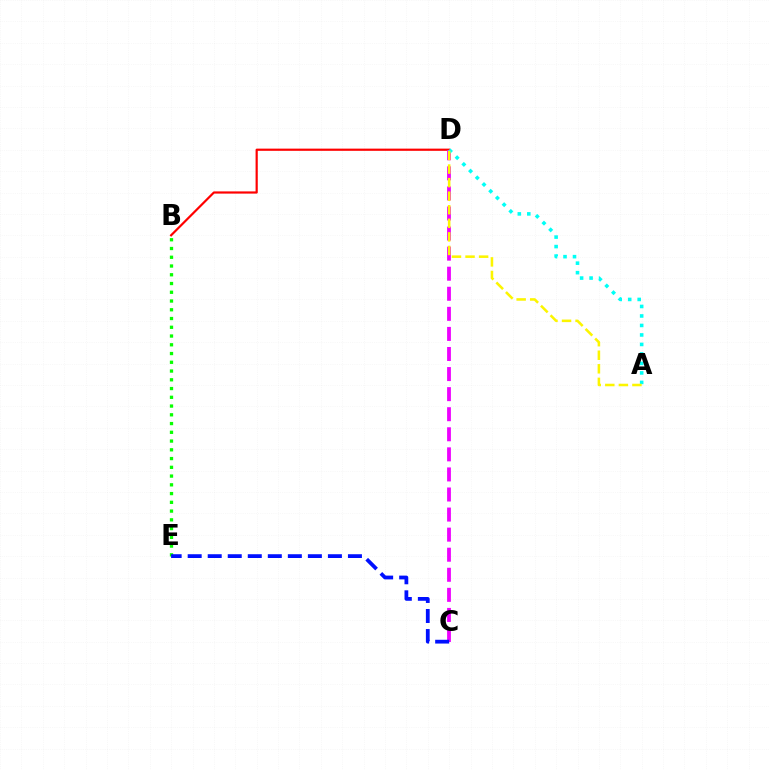{('B', 'D'): [{'color': '#ff0000', 'line_style': 'solid', 'thickness': 1.58}], ('B', 'E'): [{'color': '#08ff00', 'line_style': 'dotted', 'thickness': 2.38}], ('C', 'D'): [{'color': '#ee00ff', 'line_style': 'dashed', 'thickness': 2.73}], ('A', 'D'): [{'color': '#00fff6', 'line_style': 'dotted', 'thickness': 2.58}, {'color': '#fcf500', 'line_style': 'dashed', 'thickness': 1.84}], ('C', 'E'): [{'color': '#0010ff', 'line_style': 'dashed', 'thickness': 2.72}]}